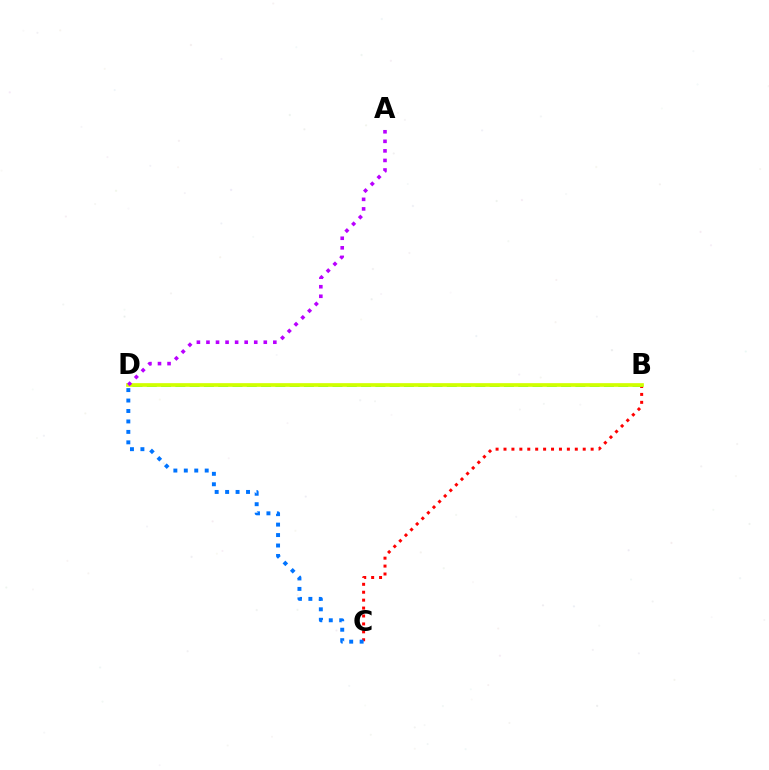{('B', 'C'): [{'color': '#ff0000', 'line_style': 'dotted', 'thickness': 2.15}], ('B', 'D'): [{'color': '#00ff5c', 'line_style': 'dashed', 'thickness': 1.94}, {'color': '#d1ff00', 'line_style': 'solid', 'thickness': 2.66}], ('C', 'D'): [{'color': '#0074ff', 'line_style': 'dotted', 'thickness': 2.84}], ('A', 'D'): [{'color': '#b900ff', 'line_style': 'dotted', 'thickness': 2.6}]}